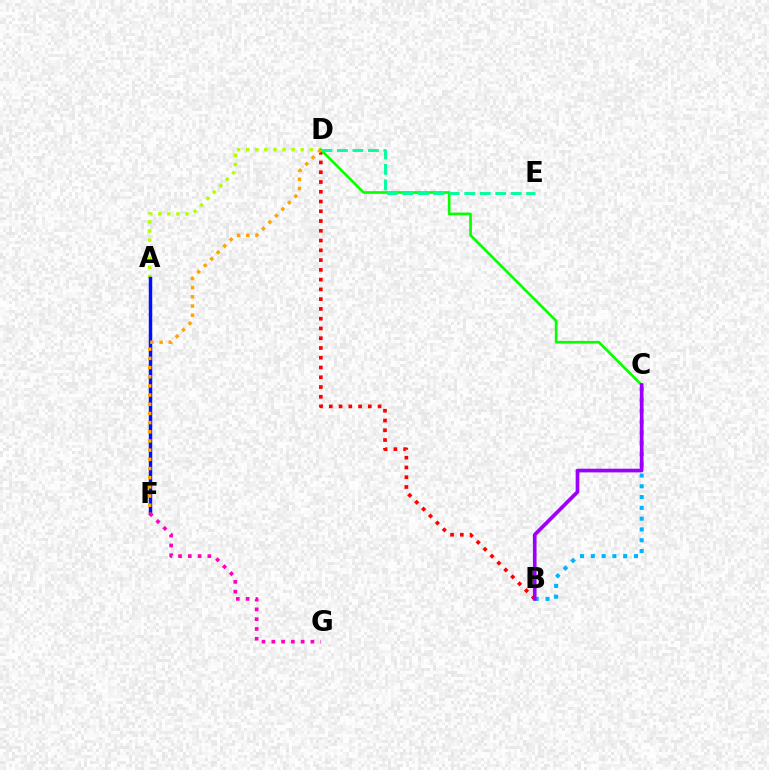{('A', 'D'): [{'color': '#b3ff00', 'line_style': 'dotted', 'thickness': 2.46}], ('B', 'D'): [{'color': '#ff0000', 'line_style': 'dotted', 'thickness': 2.65}], ('B', 'C'): [{'color': '#00b5ff', 'line_style': 'dotted', 'thickness': 2.93}, {'color': '#9b00ff', 'line_style': 'solid', 'thickness': 2.65}], ('C', 'D'): [{'color': '#08ff00', 'line_style': 'solid', 'thickness': 1.92}], ('A', 'F'): [{'color': '#0010ff', 'line_style': 'solid', 'thickness': 2.49}], ('D', 'F'): [{'color': '#ffa500', 'line_style': 'dotted', 'thickness': 2.49}], ('D', 'E'): [{'color': '#00ff9d', 'line_style': 'dashed', 'thickness': 2.1}], ('F', 'G'): [{'color': '#ff00bd', 'line_style': 'dotted', 'thickness': 2.66}]}